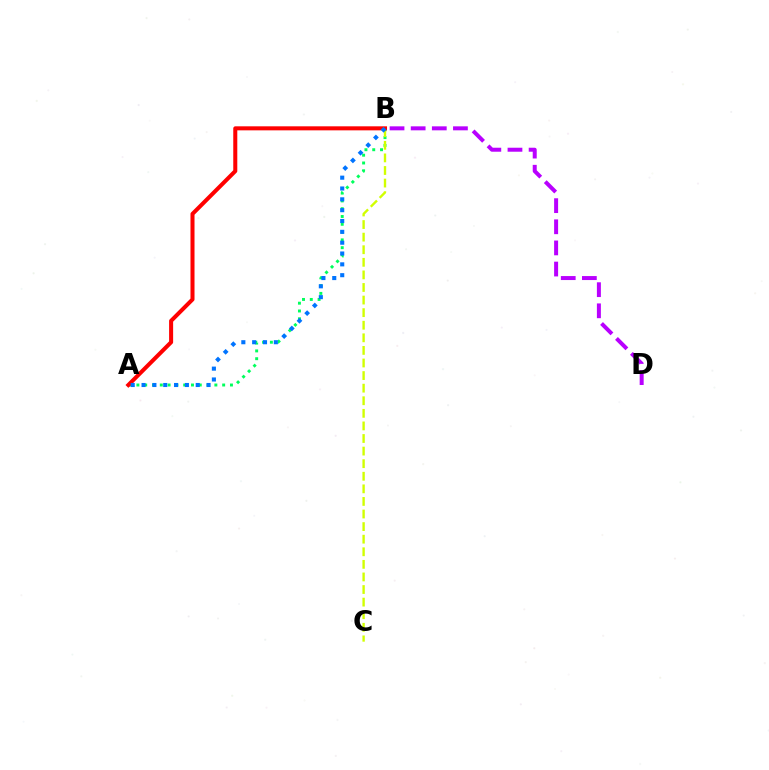{('A', 'B'): [{'color': '#00ff5c', 'line_style': 'dotted', 'thickness': 2.12}, {'color': '#ff0000', 'line_style': 'solid', 'thickness': 2.9}, {'color': '#0074ff', 'line_style': 'dotted', 'thickness': 2.94}], ('B', 'C'): [{'color': '#d1ff00', 'line_style': 'dashed', 'thickness': 1.71}], ('B', 'D'): [{'color': '#b900ff', 'line_style': 'dashed', 'thickness': 2.87}]}